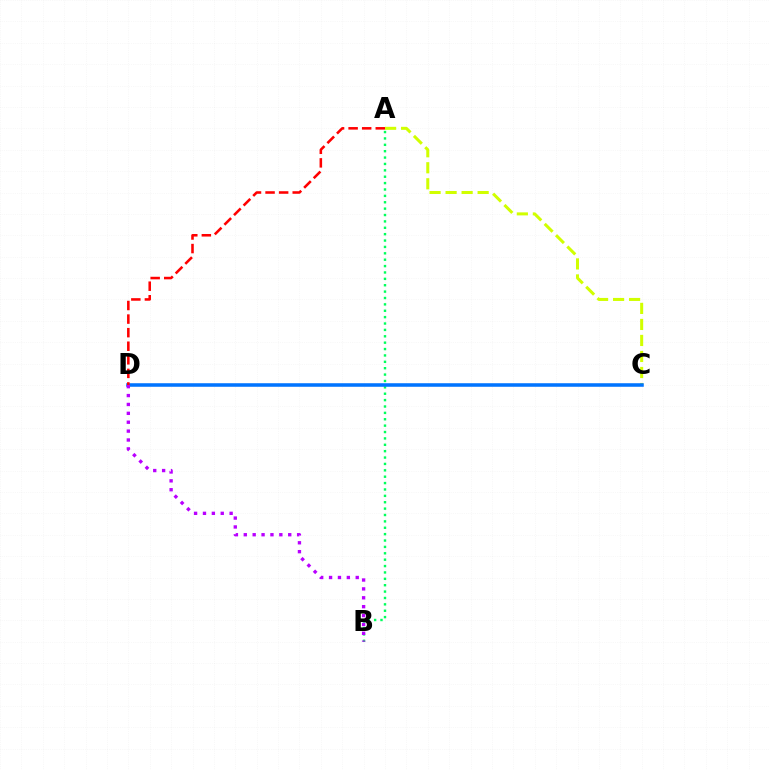{('A', 'B'): [{'color': '#00ff5c', 'line_style': 'dotted', 'thickness': 1.73}], ('A', 'C'): [{'color': '#d1ff00', 'line_style': 'dashed', 'thickness': 2.18}], ('C', 'D'): [{'color': '#0074ff', 'line_style': 'solid', 'thickness': 2.55}], ('B', 'D'): [{'color': '#b900ff', 'line_style': 'dotted', 'thickness': 2.41}], ('A', 'D'): [{'color': '#ff0000', 'line_style': 'dashed', 'thickness': 1.84}]}